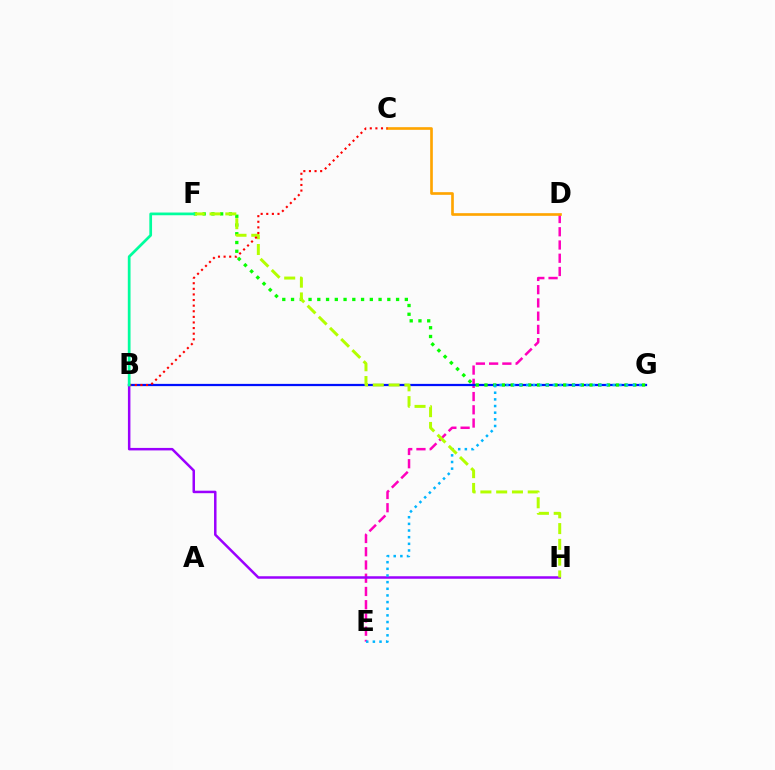{('D', 'E'): [{'color': '#ff00bd', 'line_style': 'dashed', 'thickness': 1.8}], ('B', 'H'): [{'color': '#9b00ff', 'line_style': 'solid', 'thickness': 1.8}], ('B', 'G'): [{'color': '#0010ff', 'line_style': 'solid', 'thickness': 1.61}], ('F', 'G'): [{'color': '#08ff00', 'line_style': 'dotted', 'thickness': 2.38}], ('C', 'D'): [{'color': '#ffa500', 'line_style': 'solid', 'thickness': 1.92}], ('E', 'G'): [{'color': '#00b5ff', 'line_style': 'dotted', 'thickness': 1.81}], ('F', 'H'): [{'color': '#b3ff00', 'line_style': 'dashed', 'thickness': 2.14}], ('B', 'C'): [{'color': '#ff0000', 'line_style': 'dotted', 'thickness': 1.52}], ('B', 'F'): [{'color': '#00ff9d', 'line_style': 'solid', 'thickness': 1.96}]}